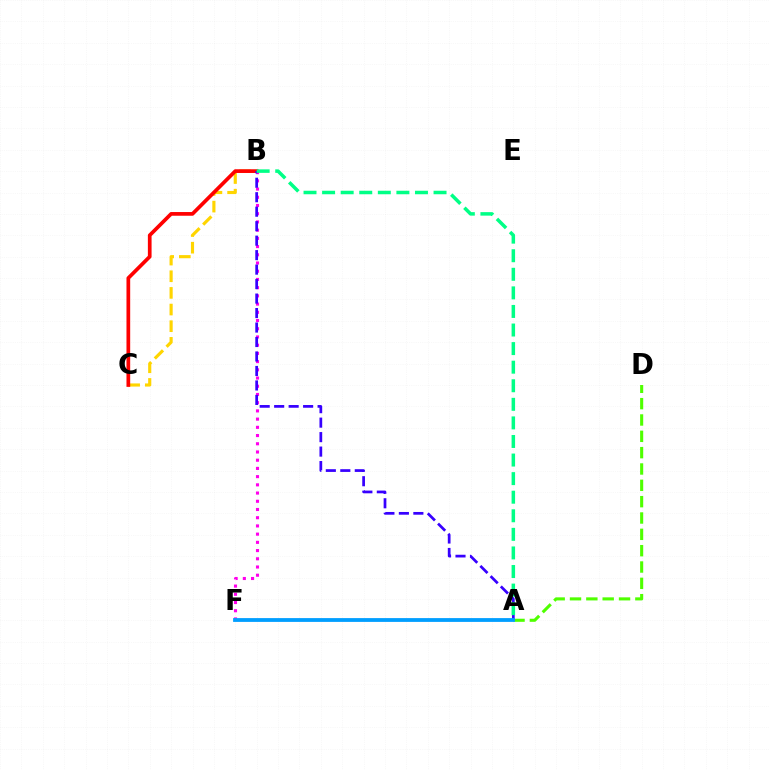{('B', 'F'): [{'color': '#ff00ed', 'line_style': 'dotted', 'thickness': 2.23}], ('A', 'D'): [{'color': '#4fff00', 'line_style': 'dashed', 'thickness': 2.22}], ('B', 'C'): [{'color': '#ffd500', 'line_style': 'dashed', 'thickness': 2.26}, {'color': '#ff0000', 'line_style': 'solid', 'thickness': 2.67}], ('A', 'B'): [{'color': '#3700ff', 'line_style': 'dashed', 'thickness': 1.97}, {'color': '#00ff86', 'line_style': 'dashed', 'thickness': 2.52}], ('A', 'F'): [{'color': '#009eff', 'line_style': 'solid', 'thickness': 2.73}]}